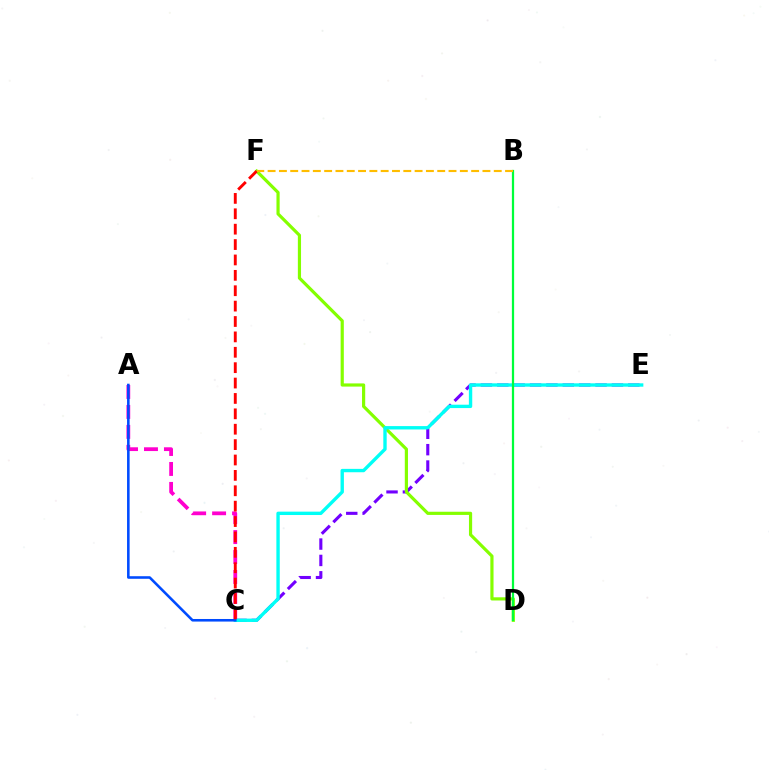{('C', 'E'): [{'color': '#7200ff', 'line_style': 'dashed', 'thickness': 2.22}, {'color': '#00fff6', 'line_style': 'solid', 'thickness': 2.43}], ('D', 'F'): [{'color': '#84ff00', 'line_style': 'solid', 'thickness': 2.29}], ('A', 'C'): [{'color': '#ff00cf', 'line_style': 'dashed', 'thickness': 2.71}, {'color': '#004bff', 'line_style': 'solid', 'thickness': 1.86}], ('B', 'D'): [{'color': '#00ff39', 'line_style': 'solid', 'thickness': 1.61}], ('C', 'F'): [{'color': '#ff0000', 'line_style': 'dashed', 'thickness': 2.09}], ('B', 'F'): [{'color': '#ffbd00', 'line_style': 'dashed', 'thickness': 1.54}]}